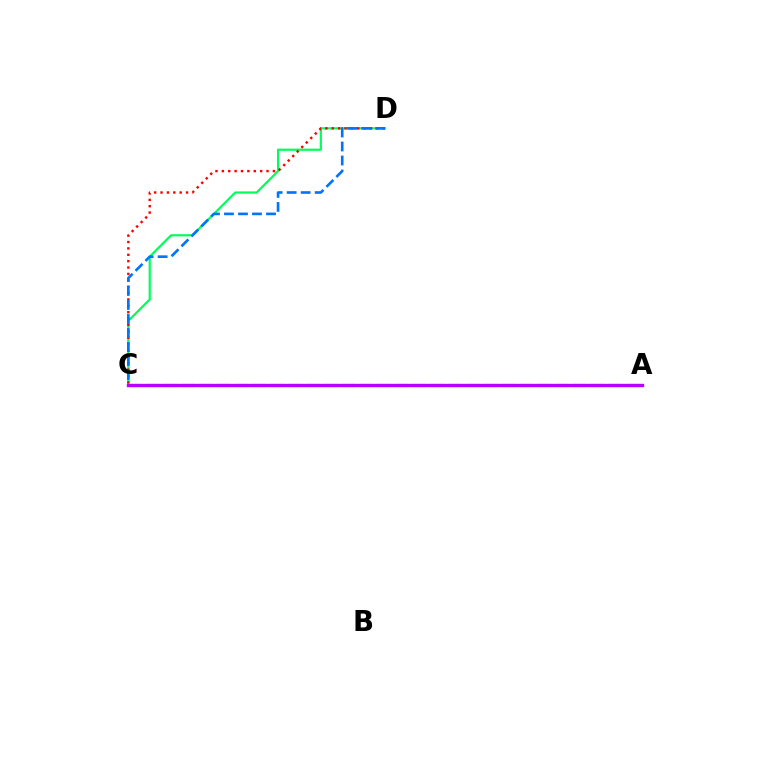{('C', 'D'): [{'color': '#00ff5c', 'line_style': 'solid', 'thickness': 1.58}, {'color': '#ff0000', 'line_style': 'dotted', 'thickness': 1.73}, {'color': '#0074ff', 'line_style': 'dashed', 'thickness': 1.9}], ('A', 'C'): [{'color': '#d1ff00', 'line_style': 'dashed', 'thickness': 2.42}, {'color': '#b900ff', 'line_style': 'solid', 'thickness': 2.43}]}